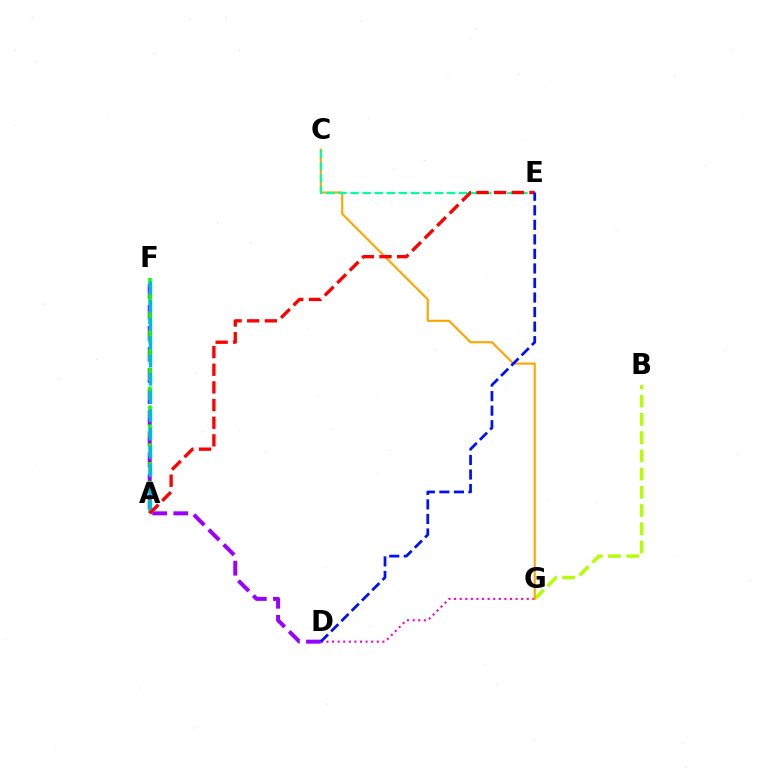{('D', 'F'): [{'color': '#9b00ff', 'line_style': 'dashed', 'thickness': 2.87}], ('D', 'G'): [{'color': '#ff00bd', 'line_style': 'dotted', 'thickness': 1.52}], ('B', 'G'): [{'color': '#b3ff00', 'line_style': 'dashed', 'thickness': 2.47}], ('C', 'G'): [{'color': '#ffa500', 'line_style': 'solid', 'thickness': 1.54}], ('A', 'F'): [{'color': '#08ff00', 'line_style': 'dashed', 'thickness': 2.56}, {'color': '#00b5ff', 'line_style': 'dashed', 'thickness': 2.48}], ('C', 'E'): [{'color': '#00ff9d', 'line_style': 'dashed', 'thickness': 1.64}], ('A', 'E'): [{'color': '#ff0000', 'line_style': 'dashed', 'thickness': 2.4}], ('D', 'E'): [{'color': '#0010ff', 'line_style': 'dashed', 'thickness': 1.98}]}